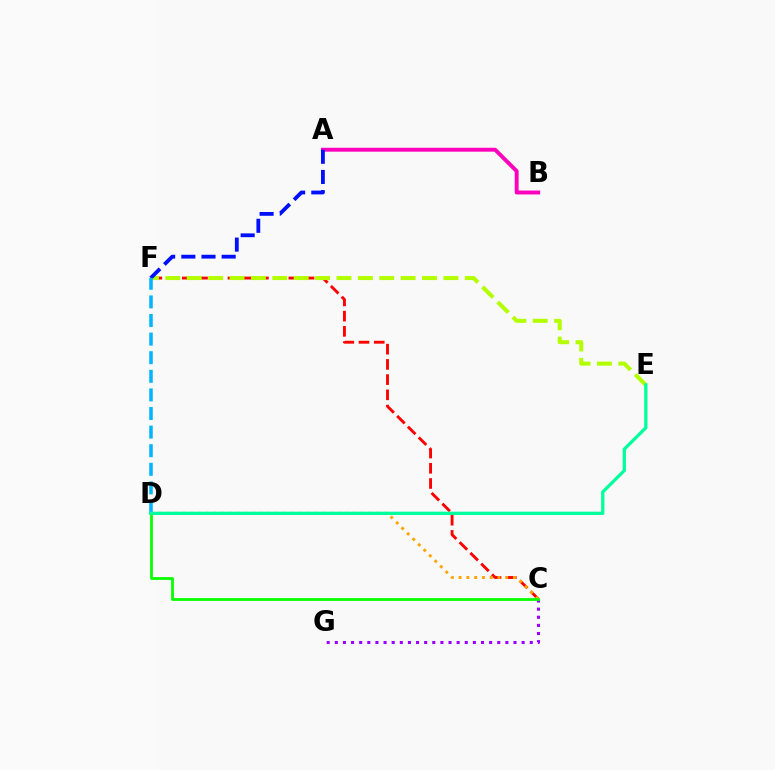{('C', 'F'): [{'color': '#ff0000', 'line_style': 'dashed', 'thickness': 2.07}], ('C', 'D'): [{'color': '#ffa500', 'line_style': 'dotted', 'thickness': 2.11}, {'color': '#08ff00', 'line_style': 'solid', 'thickness': 2.01}], ('A', 'B'): [{'color': '#ff00bd', 'line_style': 'solid', 'thickness': 2.82}], ('E', 'F'): [{'color': '#b3ff00', 'line_style': 'dashed', 'thickness': 2.91}], ('A', 'F'): [{'color': '#0010ff', 'line_style': 'dashed', 'thickness': 2.74}], ('C', 'G'): [{'color': '#9b00ff', 'line_style': 'dotted', 'thickness': 2.21}], ('D', 'F'): [{'color': '#00b5ff', 'line_style': 'dashed', 'thickness': 2.53}], ('D', 'E'): [{'color': '#00ff9d', 'line_style': 'solid', 'thickness': 2.36}]}